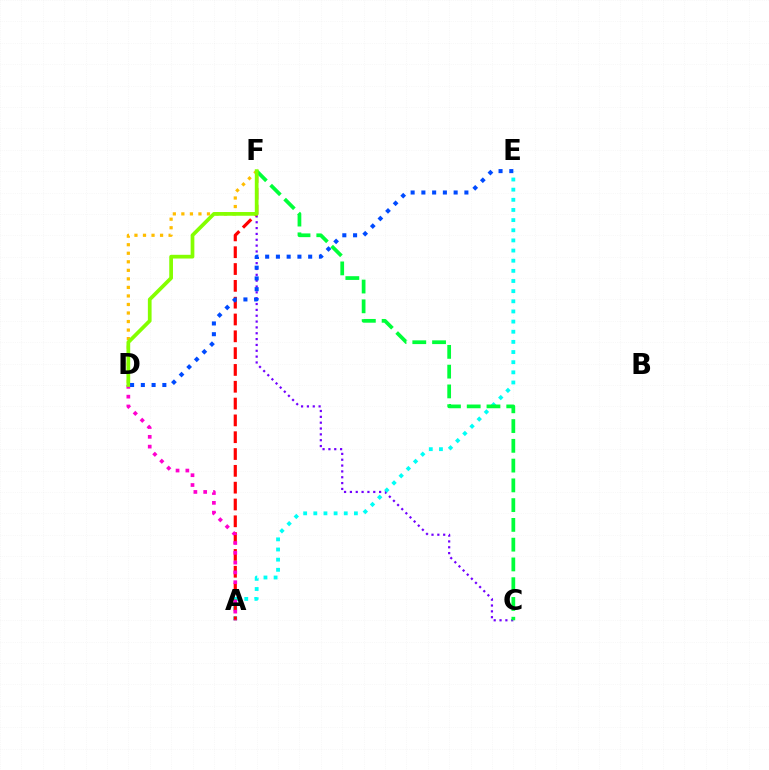{('C', 'F'): [{'color': '#7200ff', 'line_style': 'dotted', 'thickness': 1.59}, {'color': '#00ff39', 'line_style': 'dashed', 'thickness': 2.69}], ('A', 'E'): [{'color': '#00fff6', 'line_style': 'dotted', 'thickness': 2.76}], ('D', 'F'): [{'color': '#ffbd00', 'line_style': 'dotted', 'thickness': 2.32}, {'color': '#84ff00', 'line_style': 'solid', 'thickness': 2.68}], ('A', 'F'): [{'color': '#ff0000', 'line_style': 'dashed', 'thickness': 2.28}], ('A', 'D'): [{'color': '#ff00cf', 'line_style': 'dotted', 'thickness': 2.66}], ('D', 'E'): [{'color': '#004bff', 'line_style': 'dotted', 'thickness': 2.92}]}